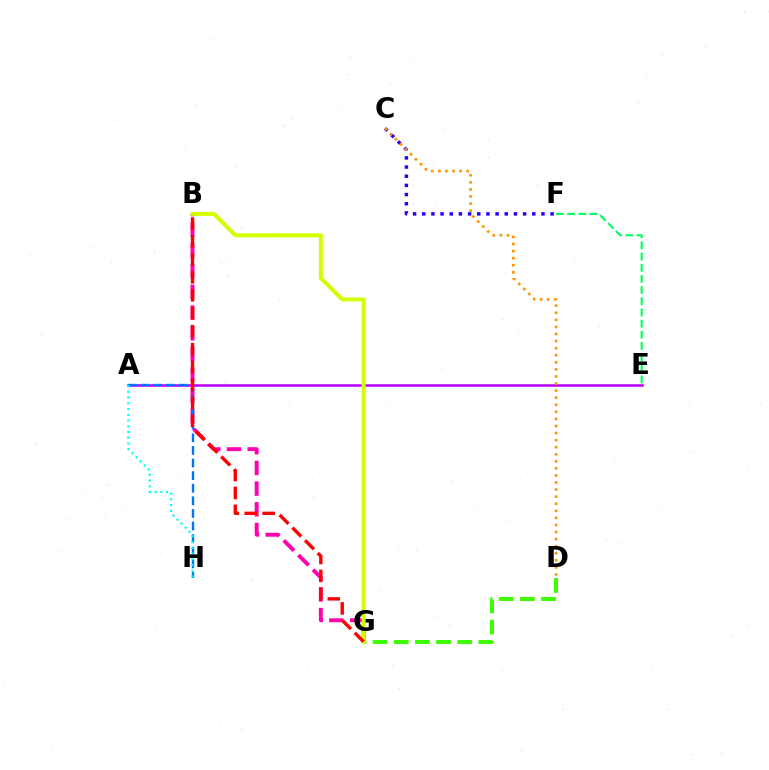{('B', 'G'): [{'color': '#ff00ac', 'line_style': 'dashed', 'thickness': 2.81}, {'color': '#d1ff00', 'line_style': 'solid', 'thickness': 2.87}, {'color': '#ff0000', 'line_style': 'dashed', 'thickness': 2.44}], ('D', 'G'): [{'color': '#3dff00', 'line_style': 'dashed', 'thickness': 2.87}], ('A', 'E'): [{'color': '#b900ff', 'line_style': 'solid', 'thickness': 1.84}], ('A', 'H'): [{'color': '#0074ff', 'line_style': 'dashed', 'thickness': 1.71}, {'color': '#00fff6', 'line_style': 'dotted', 'thickness': 1.56}], ('E', 'F'): [{'color': '#00ff5c', 'line_style': 'dashed', 'thickness': 1.52}], ('C', 'F'): [{'color': '#2500ff', 'line_style': 'dotted', 'thickness': 2.49}], ('C', 'D'): [{'color': '#ff9400', 'line_style': 'dotted', 'thickness': 1.92}]}